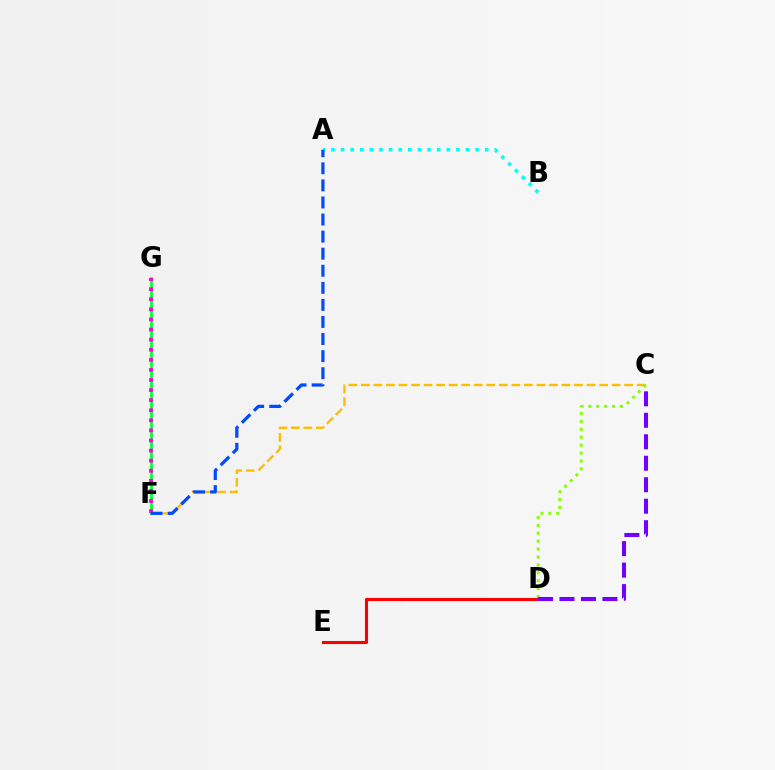{('C', 'F'): [{'color': '#ffbd00', 'line_style': 'dashed', 'thickness': 1.7}], ('F', 'G'): [{'color': '#00ff39', 'line_style': 'solid', 'thickness': 1.96}, {'color': '#ff00cf', 'line_style': 'dotted', 'thickness': 2.74}], ('C', 'D'): [{'color': '#84ff00', 'line_style': 'dotted', 'thickness': 2.15}, {'color': '#7200ff', 'line_style': 'dashed', 'thickness': 2.92}], ('D', 'E'): [{'color': '#ff0000', 'line_style': 'solid', 'thickness': 2.23}], ('A', 'B'): [{'color': '#00fff6', 'line_style': 'dotted', 'thickness': 2.61}], ('A', 'F'): [{'color': '#004bff', 'line_style': 'dashed', 'thickness': 2.32}]}